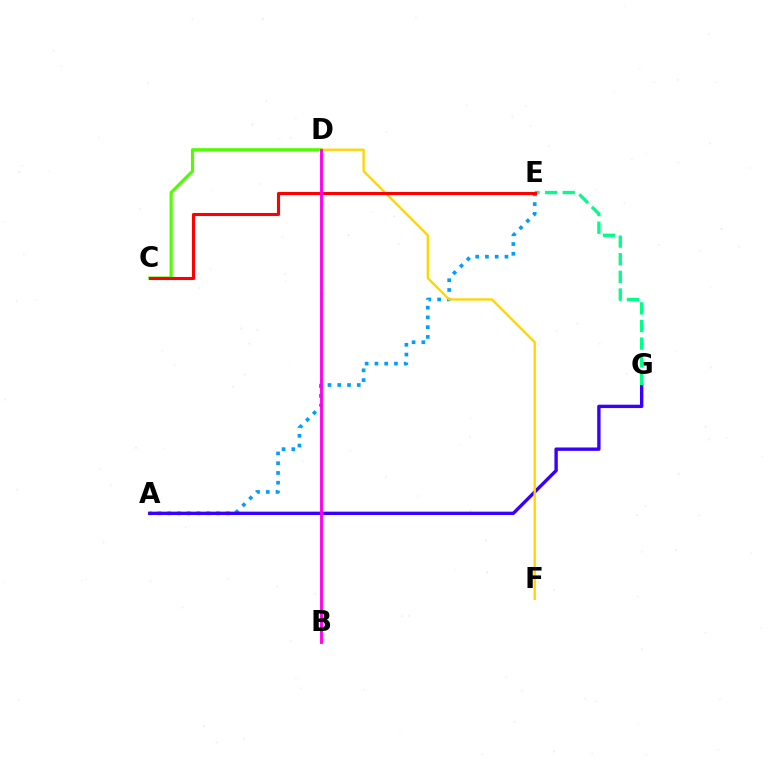{('A', 'E'): [{'color': '#009eff', 'line_style': 'dotted', 'thickness': 2.65}], ('A', 'G'): [{'color': '#3700ff', 'line_style': 'solid', 'thickness': 2.43}], ('C', 'D'): [{'color': '#4fff00', 'line_style': 'solid', 'thickness': 2.24}], ('E', 'G'): [{'color': '#00ff86', 'line_style': 'dashed', 'thickness': 2.39}], ('D', 'F'): [{'color': '#ffd500', 'line_style': 'solid', 'thickness': 1.67}], ('C', 'E'): [{'color': '#ff0000', 'line_style': 'solid', 'thickness': 2.23}], ('B', 'D'): [{'color': '#ff00ed', 'line_style': 'solid', 'thickness': 2.07}]}